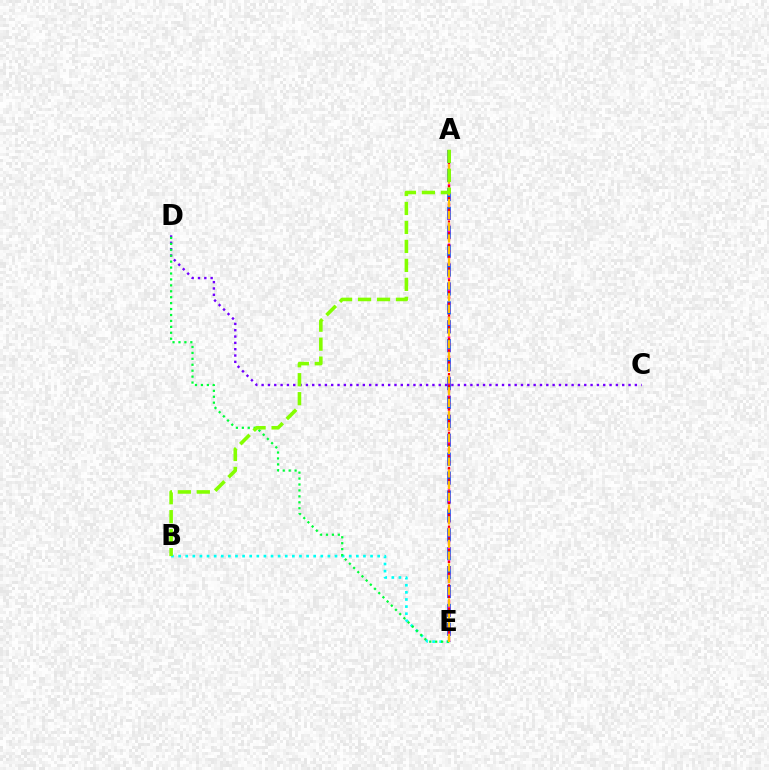{('B', 'E'): [{'color': '#00fff6', 'line_style': 'dotted', 'thickness': 1.93}], ('A', 'E'): [{'color': '#004bff', 'line_style': 'dashed', 'thickness': 2.57}, {'color': '#ff00cf', 'line_style': 'dotted', 'thickness': 1.79}, {'color': '#ff0000', 'line_style': 'dotted', 'thickness': 1.59}, {'color': '#ffbd00', 'line_style': 'dashed', 'thickness': 1.6}], ('C', 'D'): [{'color': '#7200ff', 'line_style': 'dotted', 'thickness': 1.72}], ('D', 'E'): [{'color': '#00ff39', 'line_style': 'dotted', 'thickness': 1.61}], ('A', 'B'): [{'color': '#84ff00', 'line_style': 'dashed', 'thickness': 2.58}]}